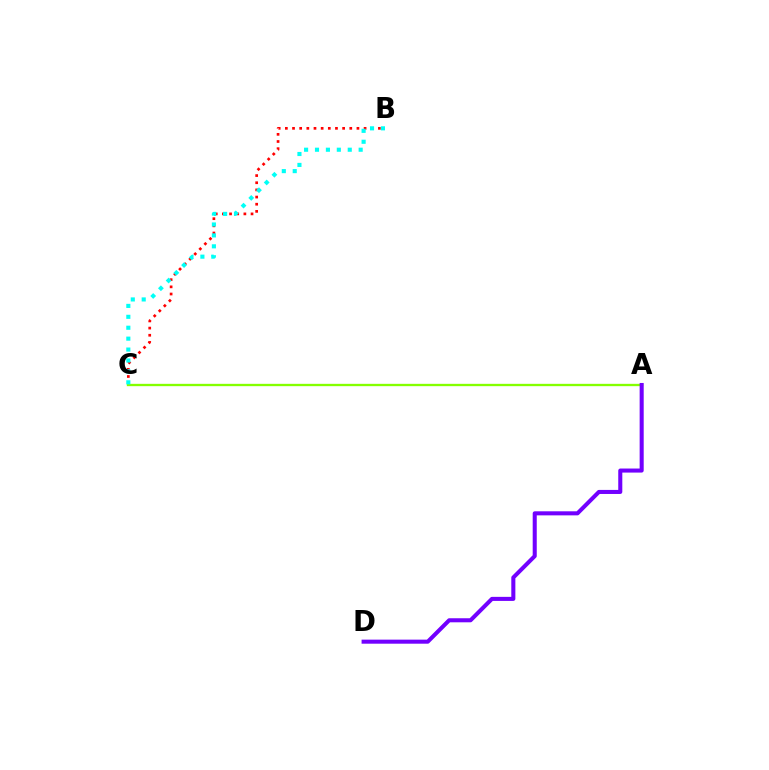{('B', 'C'): [{'color': '#ff0000', 'line_style': 'dotted', 'thickness': 1.94}, {'color': '#00fff6', 'line_style': 'dotted', 'thickness': 2.97}], ('A', 'C'): [{'color': '#84ff00', 'line_style': 'solid', 'thickness': 1.67}], ('A', 'D'): [{'color': '#7200ff', 'line_style': 'solid', 'thickness': 2.92}]}